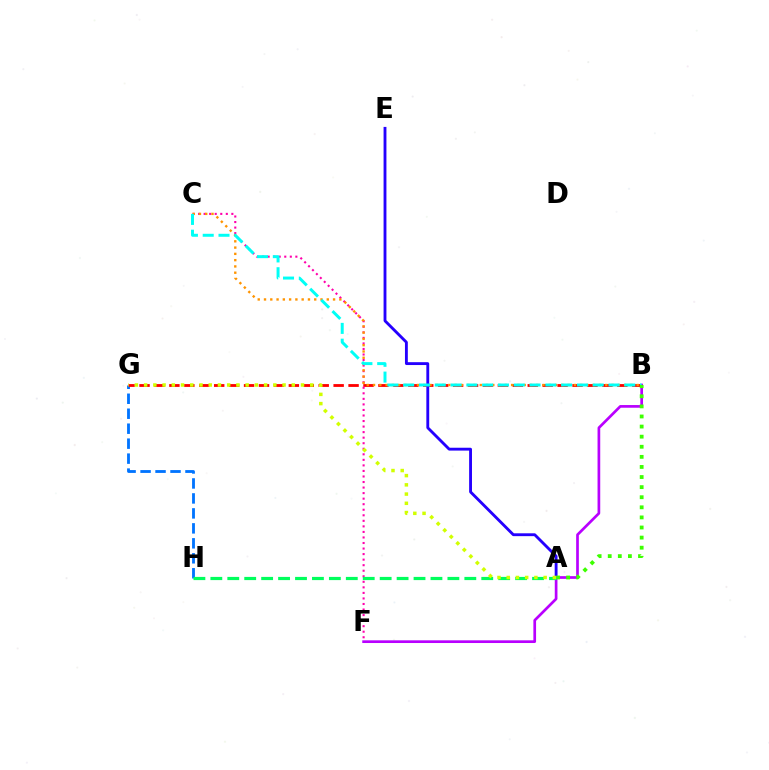{('G', 'H'): [{'color': '#0074ff', 'line_style': 'dashed', 'thickness': 2.03}], ('B', 'G'): [{'color': '#ff0000', 'line_style': 'dashed', 'thickness': 2.03}], ('A', 'E'): [{'color': '#2500ff', 'line_style': 'solid', 'thickness': 2.06}], ('C', 'F'): [{'color': '#ff00ac', 'line_style': 'dotted', 'thickness': 1.51}], ('B', 'F'): [{'color': '#b900ff', 'line_style': 'solid', 'thickness': 1.94}], ('B', 'C'): [{'color': '#ff9400', 'line_style': 'dotted', 'thickness': 1.71}, {'color': '#00fff6', 'line_style': 'dashed', 'thickness': 2.15}], ('A', 'B'): [{'color': '#3dff00', 'line_style': 'dotted', 'thickness': 2.74}], ('A', 'H'): [{'color': '#00ff5c', 'line_style': 'dashed', 'thickness': 2.3}], ('A', 'G'): [{'color': '#d1ff00', 'line_style': 'dotted', 'thickness': 2.51}]}